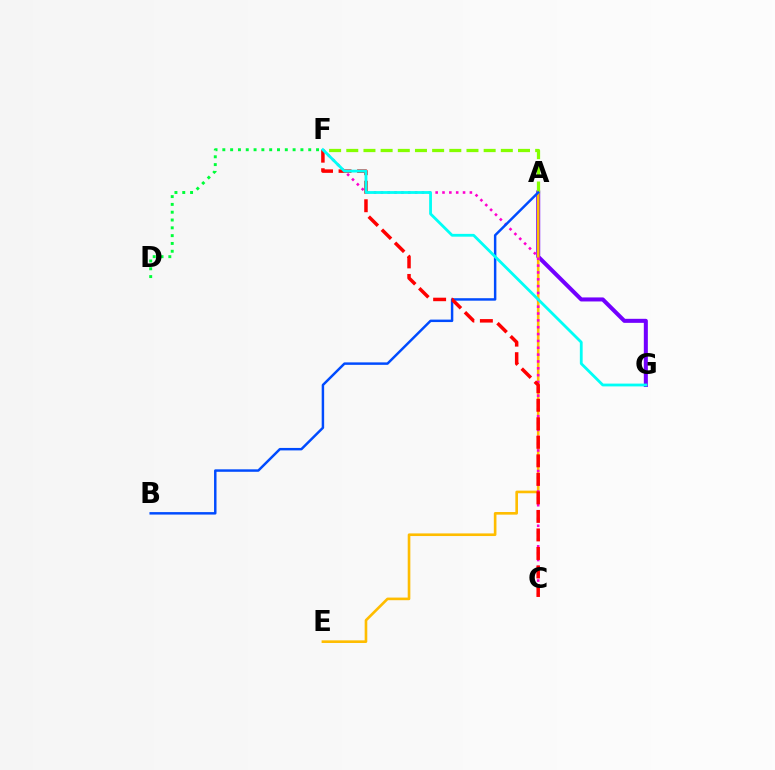{('A', 'G'): [{'color': '#7200ff', 'line_style': 'solid', 'thickness': 2.9}], ('A', 'F'): [{'color': '#84ff00', 'line_style': 'dashed', 'thickness': 2.33}], ('D', 'F'): [{'color': '#00ff39', 'line_style': 'dotted', 'thickness': 2.12}], ('A', 'E'): [{'color': '#ffbd00', 'line_style': 'solid', 'thickness': 1.89}], ('C', 'F'): [{'color': '#ff00cf', 'line_style': 'dotted', 'thickness': 1.86}, {'color': '#ff0000', 'line_style': 'dashed', 'thickness': 2.52}], ('A', 'B'): [{'color': '#004bff', 'line_style': 'solid', 'thickness': 1.78}], ('F', 'G'): [{'color': '#00fff6', 'line_style': 'solid', 'thickness': 2.02}]}